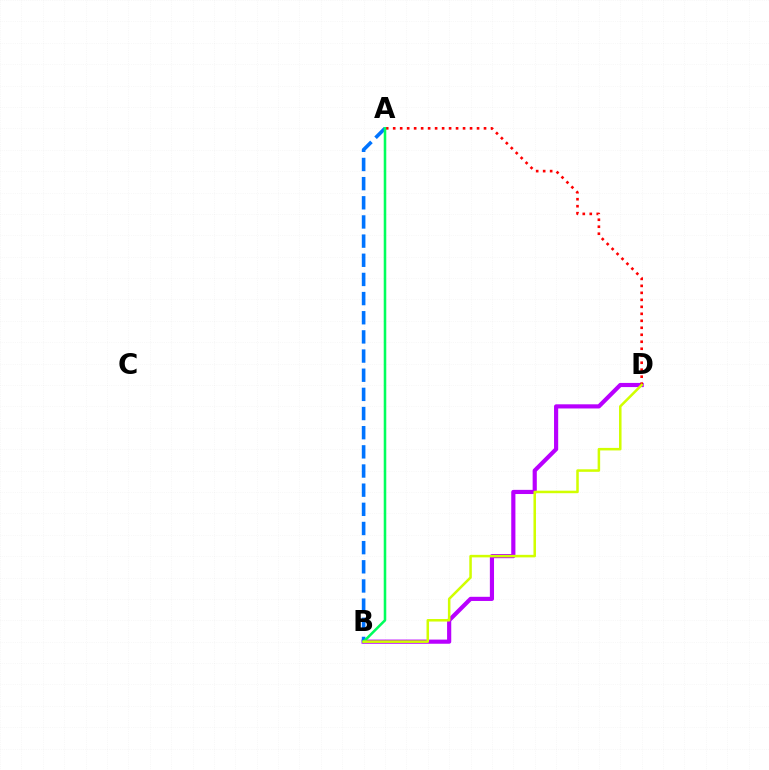{('B', 'D'): [{'color': '#b900ff', 'line_style': 'solid', 'thickness': 3.0}, {'color': '#d1ff00', 'line_style': 'solid', 'thickness': 1.82}], ('A', 'D'): [{'color': '#ff0000', 'line_style': 'dotted', 'thickness': 1.9}], ('A', 'B'): [{'color': '#0074ff', 'line_style': 'dashed', 'thickness': 2.6}, {'color': '#00ff5c', 'line_style': 'solid', 'thickness': 1.84}]}